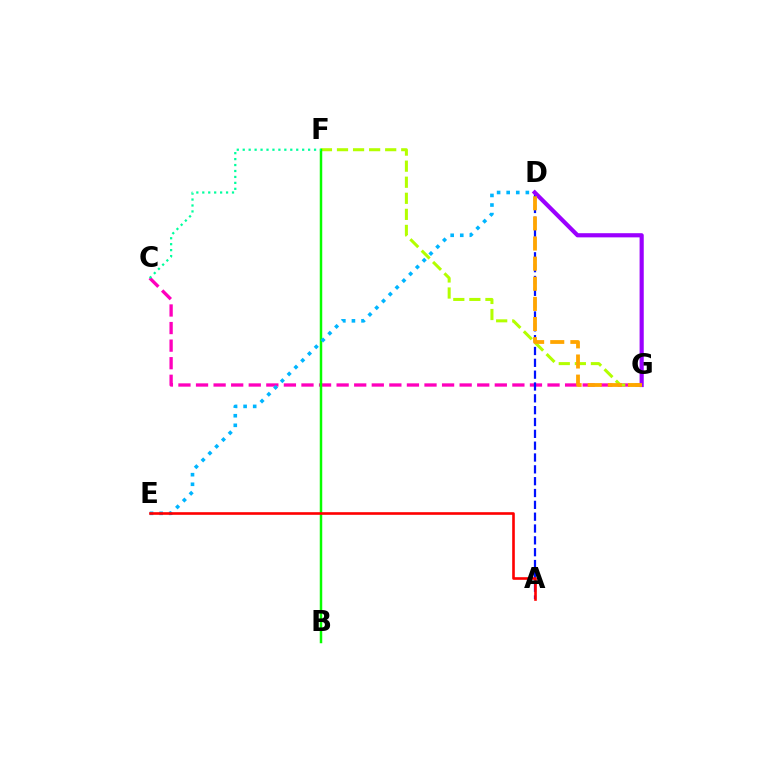{('C', 'G'): [{'color': '#ff00bd', 'line_style': 'dashed', 'thickness': 2.39}], ('A', 'D'): [{'color': '#0010ff', 'line_style': 'dashed', 'thickness': 1.61}], ('F', 'G'): [{'color': '#b3ff00', 'line_style': 'dashed', 'thickness': 2.18}], ('D', 'G'): [{'color': '#9b00ff', 'line_style': 'solid', 'thickness': 3.0}, {'color': '#ffa500', 'line_style': 'dashed', 'thickness': 2.73}], ('B', 'F'): [{'color': '#08ff00', 'line_style': 'solid', 'thickness': 1.79}], ('D', 'E'): [{'color': '#00b5ff', 'line_style': 'dotted', 'thickness': 2.6}], ('C', 'F'): [{'color': '#00ff9d', 'line_style': 'dotted', 'thickness': 1.62}], ('A', 'E'): [{'color': '#ff0000', 'line_style': 'solid', 'thickness': 1.89}]}